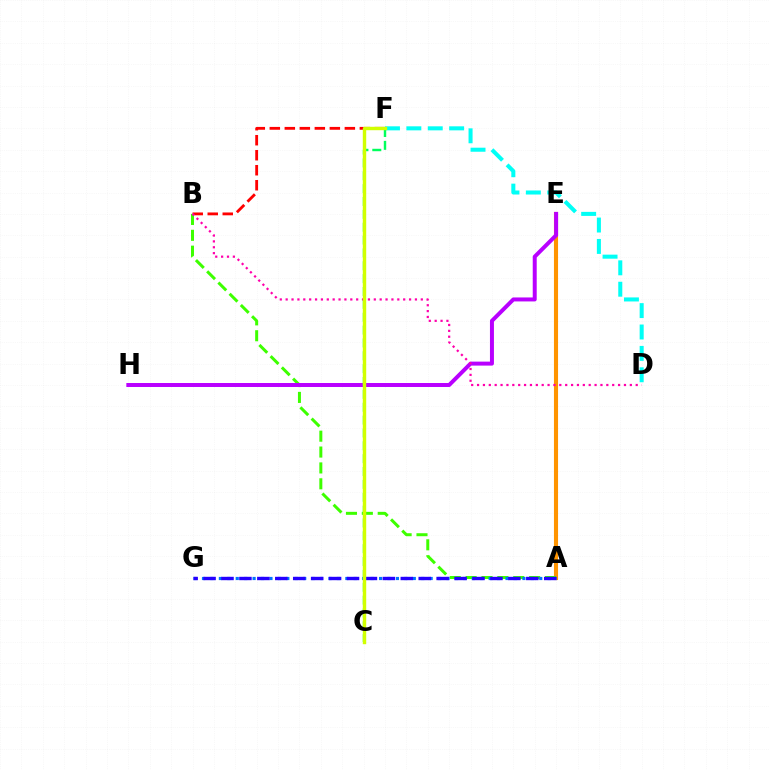{('A', 'E'): [{'color': '#ff9400', 'line_style': 'solid', 'thickness': 2.95}], ('B', 'F'): [{'color': '#ff0000', 'line_style': 'dashed', 'thickness': 2.04}], ('A', 'B'): [{'color': '#3dff00', 'line_style': 'dashed', 'thickness': 2.16}], ('A', 'G'): [{'color': '#0074ff', 'line_style': 'dotted', 'thickness': 2.29}, {'color': '#2500ff', 'line_style': 'dashed', 'thickness': 2.44}], ('E', 'H'): [{'color': '#b900ff', 'line_style': 'solid', 'thickness': 2.86}], ('B', 'D'): [{'color': '#ff00ac', 'line_style': 'dotted', 'thickness': 1.6}], ('D', 'F'): [{'color': '#00fff6', 'line_style': 'dashed', 'thickness': 2.91}], ('C', 'F'): [{'color': '#00ff5c', 'line_style': 'dashed', 'thickness': 1.75}, {'color': '#d1ff00', 'line_style': 'solid', 'thickness': 2.46}]}